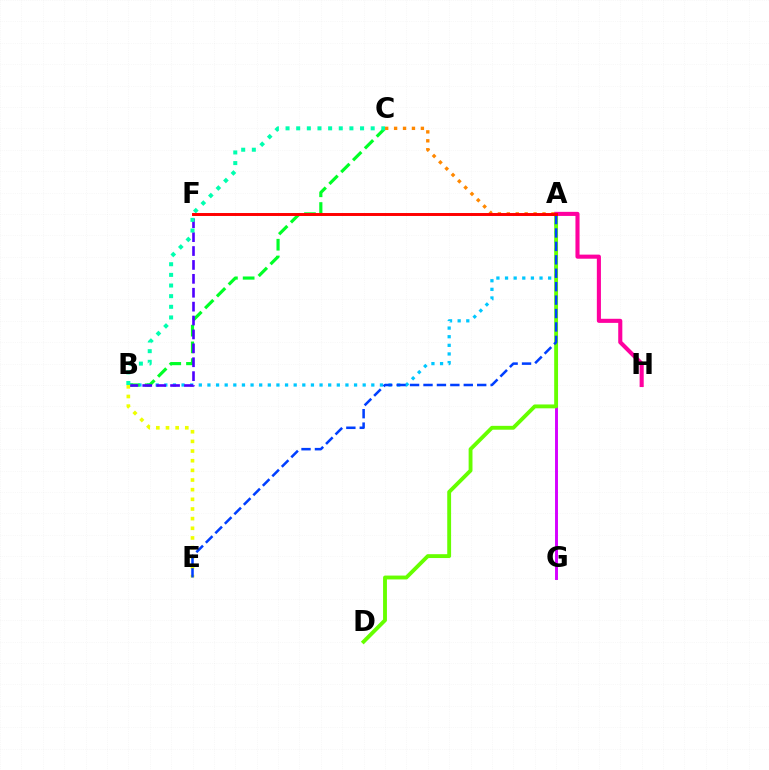{('A', 'B'): [{'color': '#00c7ff', 'line_style': 'dotted', 'thickness': 2.34}], ('A', 'G'): [{'color': '#d600ff', 'line_style': 'solid', 'thickness': 2.11}], ('A', 'D'): [{'color': '#66ff00', 'line_style': 'solid', 'thickness': 2.78}], ('A', 'H'): [{'color': '#ff00a0', 'line_style': 'solid', 'thickness': 2.94}], ('B', 'C'): [{'color': '#00ff27', 'line_style': 'dashed', 'thickness': 2.27}, {'color': '#00ffaf', 'line_style': 'dotted', 'thickness': 2.89}], ('B', 'F'): [{'color': '#4f00ff', 'line_style': 'dashed', 'thickness': 1.89}], ('B', 'E'): [{'color': '#eeff00', 'line_style': 'dotted', 'thickness': 2.62}], ('A', 'E'): [{'color': '#003fff', 'line_style': 'dashed', 'thickness': 1.82}], ('A', 'C'): [{'color': '#ff8800', 'line_style': 'dotted', 'thickness': 2.43}], ('A', 'F'): [{'color': '#ff0000', 'line_style': 'solid', 'thickness': 2.13}]}